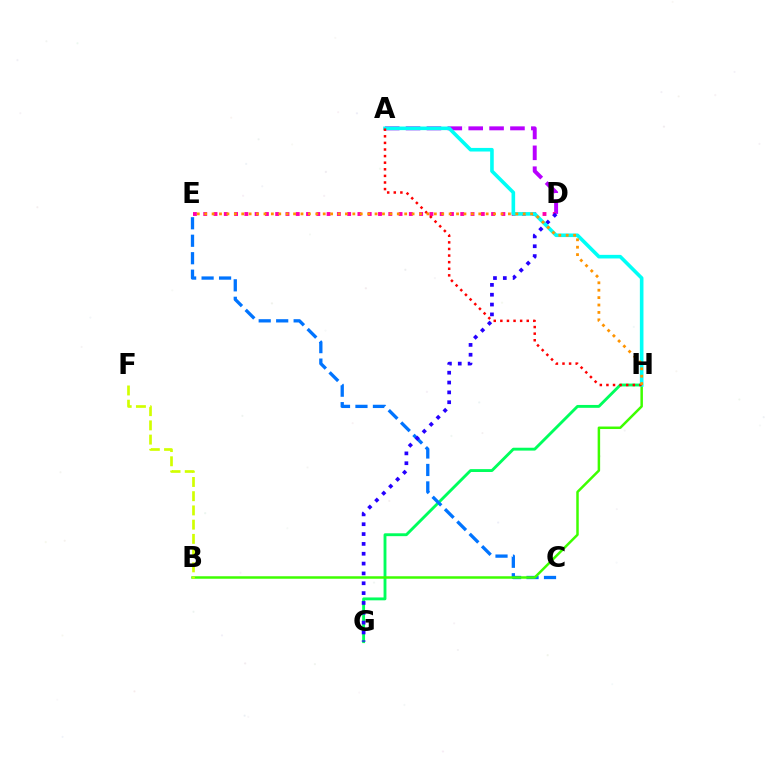{('A', 'D'): [{'color': '#b900ff', 'line_style': 'dashed', 'thickness': 2.84}], ('D', 'E'): [{'color': '#ff00ac', 'line_style': 'dotted', 'thickness': 2.79}], ('G', 'H'): [{'color': '#00ff5c', 'line_style': 'solid', 'thickness': 2.07}], ('C', 'E'): [{'color': '#0074ff', 'line_style': 'dashed', 'thickness': 2.37}], ('B', 'H'): [{'color': '#3dff00', 'line_style': 'solid', 'thickness': 1.79}], ('D', 'G'): [{'color': '#2500ff', 'line_style': 'dotted', 'thickness': 2.67}], ('B', 'F'): [{'color': '#d1ff00', 'line_style': 'dashed', 'thickness': 1.93}], ('A', 'H'): [{'color': '#00fff6', 'line_style': 'solid', 'thickness': 2.59}, {'color': '#ff0000', 'line_style': 'dotted', 'thickness': 1.79}], ('E', 'H'): [{'color': '#ff9400', 'line_style': 'dotted', 'thickness': 2.01}]}